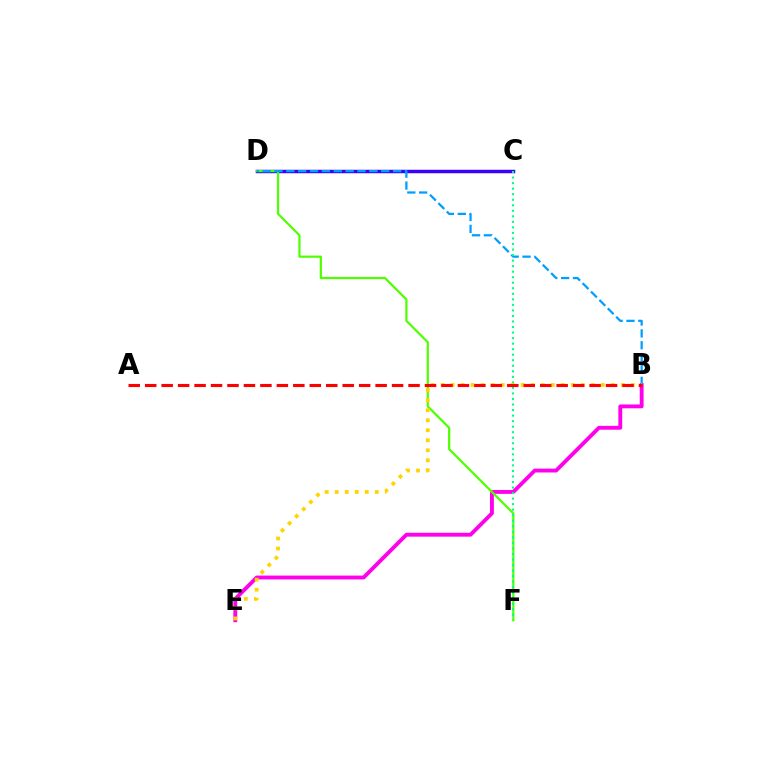{('B', 'E'): [{'color': '#ff00ed', 'line_style': 'solid', 'thickness': 2.78}, {'color': '#ffd500', 'line_style': 'dotted', 'thickness': 2.72}], ('C', 'D'): [{'color': '#3700ff', 'line_style': 'solid', 'thickness': 2.49}], ('D', 'F'): [{'color': '#4fff00', 'line_style': 'solid', 'thickness': 1.58}], ('B', 'D'): [{'color': '#009eff', 'line_style': 'dashed', 'thickness': 1.61}], ('C', 'F'): [{'color': '#00ff86', 'line_style': 'dotted', 'thickness': 1.5}], ('A', 'B'): [{'color': '#ff0000', 'line_style': 'dashed', 'thickness': 2.24}]}